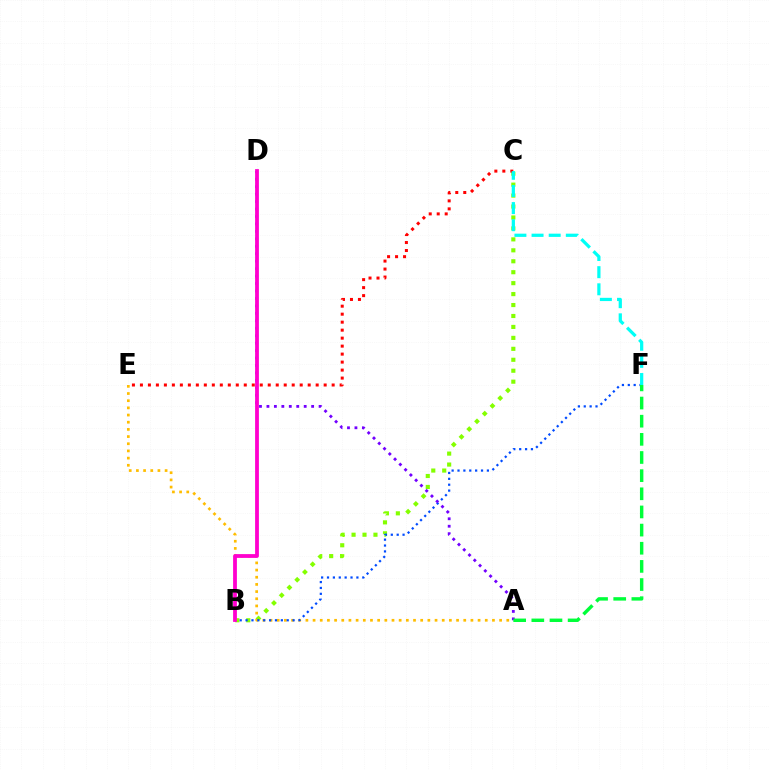{('B', 'C'): [{'color': '#84ff00', 'line_style': 'dotted', 'thickness': 2.97}], ('A', 'E'): [{'color': '#ffbd00', 'line_style': 'dotted', 'thickness': 1.95}], ('B', 'F'): [{'color': '#004bff', 'line_style': 'dotted', 'thickness': 1.6}], ('A', 'D'): [{'color': '#7200ff', 'line_style': 'dotted', 'thickness': 2.02}], ('C', 'E'): [{'color': '#ff0000', 'line_style': 'dotted', 'thickness': 2.17}], ('C', 'F'): [{'color': '#00fff6', 'line_style': 'dashed', 'thickness': 2.33}], ('B', 'D'): [{'color': '#ff00cf', 'line_style': 'solid', 'thickness': 2.73}], ('A', 'F'): [{'color': '#00ff39', 'line_style': 'dashed', 'thickness': 2.47}]}